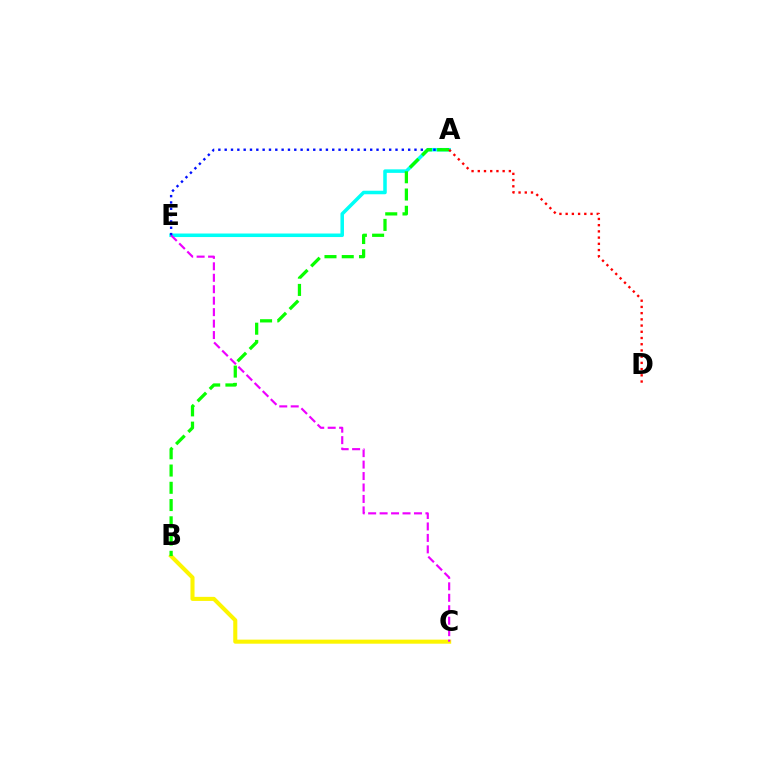{('A', 'E'): [{'color': '#00fff6', 'line_style': 'solid', 'thickness': 2.54}, {'color': '#0010ff', 'line_style': 'dotted', 'thickness': 1.72}], ('B', 'C'): [{'color': '#fcf500', 'line_style': 'solid', 'thickness': 2.92}], ('C', 'E'): [{'color': '#ee00ff', 'line_style': 'dashed', 'thickness': 1.56}], ('A', 'B'): [{'color': '#08ff00', 'line_style': 'dashed', 'thickness': 2.34}], ('A', 'D'): [{'color': '#ff0000', 'line_style': 'dotted', 'thickness': 1.69}]}